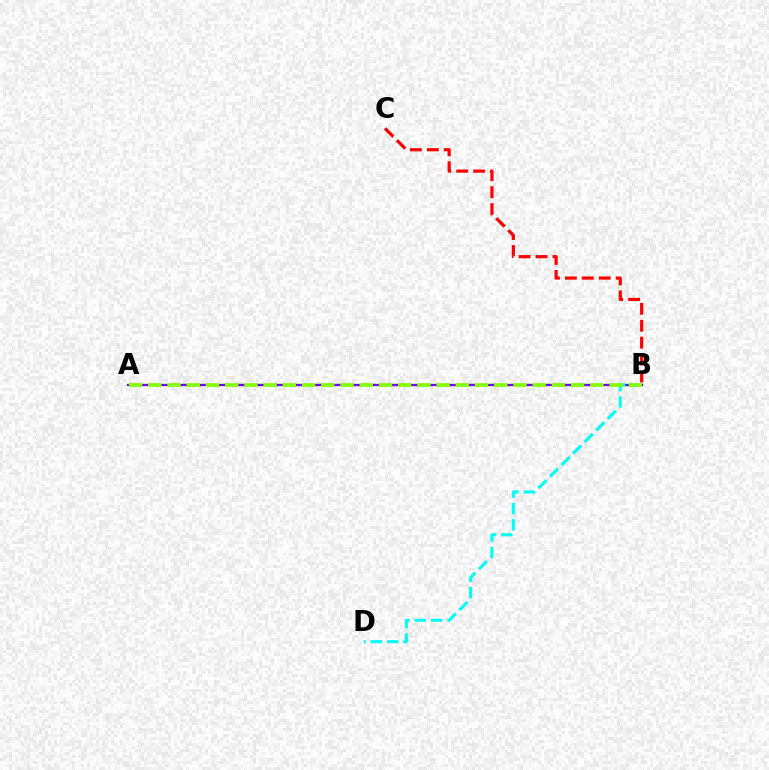{('A', 'B'): [{'color': '#7200ff', 'line_style': 'solid', 'thickness': 1.67}, {'color': '#84ff00', 'line_style': 'dashed', 'thickness': 2.61}], ('B', 'D'): [{'color': '#00fff6', 'line_style': 'dashed', 'thickness': 2.22}], ('B', 'C'): [{'color': '#ff0000', 'line_style': 'dashed', 'thickness': 2.3}]}